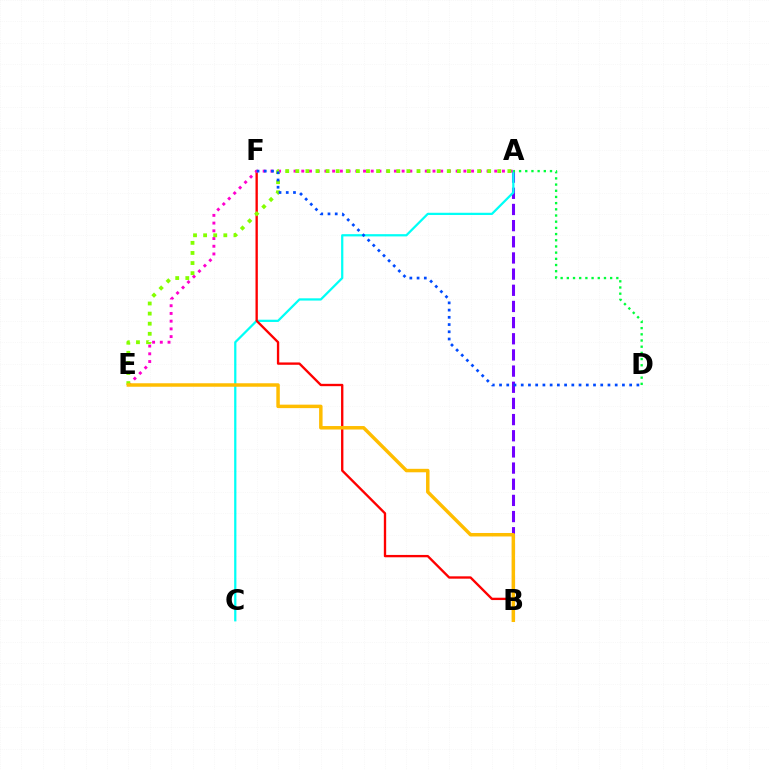{('A', 'B'): [{'color': '#7200ff', 'line_style': 'dashed', 'thickness': 2.2}], ('A', 'C'): [{'color': '#00fff6', 'line_style': 'solid', 'thickness': 1.62}], ('A', 'D'): [{'color': '#00ff39', 'line_style': 'dotted', 'thickness': 1.68}], ('B', 'F'): [{'color': '#ff0000', 'line_style': 'solid', 'thickness': 1.69}], ('A', 'E'): [{'color': '#ff00cf', 'line_style': 'dotted', 'thickness': 2.1}, {'color': '#84ff00', 'line_style': 'dotted', 'thickness': 2.74}], ('D', 'F'): [{'color': '#004bff', 'line_style': 'dotted', 'thickness': 1.96}], ('B', 'E'): [{'color': '#ffbd00', 'line_style': 'solid', 'thickness': 2.5}]}